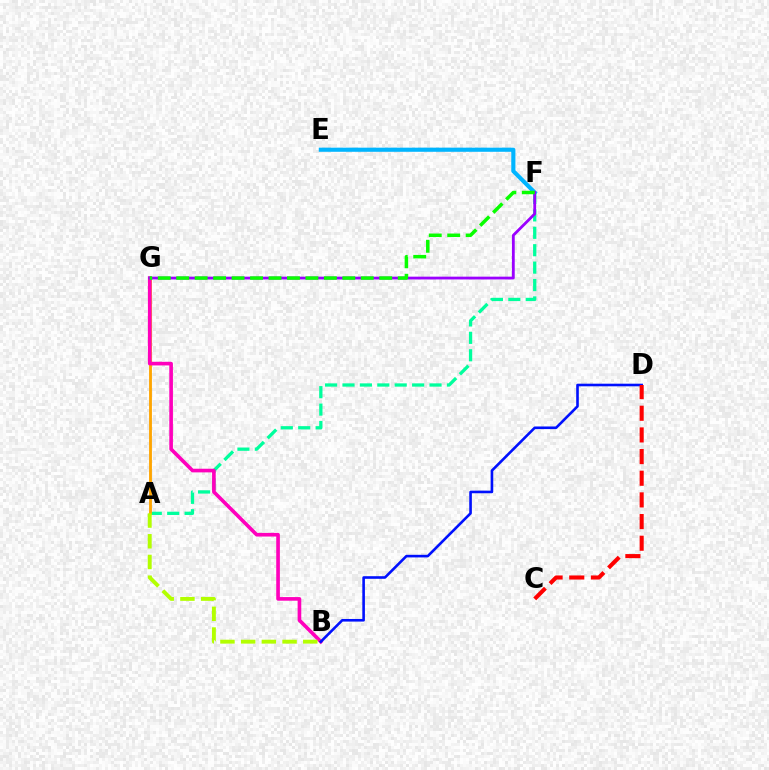{('A', 'F'): [{'color': '#00ff9d', 'line_style': 'dashed', 'thickness': 2.37}], ('A', 'G'): [{'color': '#ffa500', 'line_style': 'solid', 'thickness': 2.05}], ('E', 'F'): [{'color': '#00b5ff', 'line_style': 'solid', 'thickness': 2.98}], ('B', 'G'): [{'color': '#ff00bd', 'line_style': 'solid', 'thickness': 2.62}], ('F', 'G'): [{'color': '#9b00ff', 'line_style': 'solid', 'thickness': 2.01}, {'color': '#08ff00', 'line_style': 'dashed', 'thickness': 2.51}], ('B', 'D'): [{'color': '#0010ff', 'line_style': 'solid', 'thickness': 1.88}], ('A', 'B'): [{'color': '#b3ff00', 'line_style': 'dashed', 'thickness': 2.81}], ('C', 'D'): [{'color': '#ff0000', 'line_style': 'dashed', 'thickness': 2.94}]}